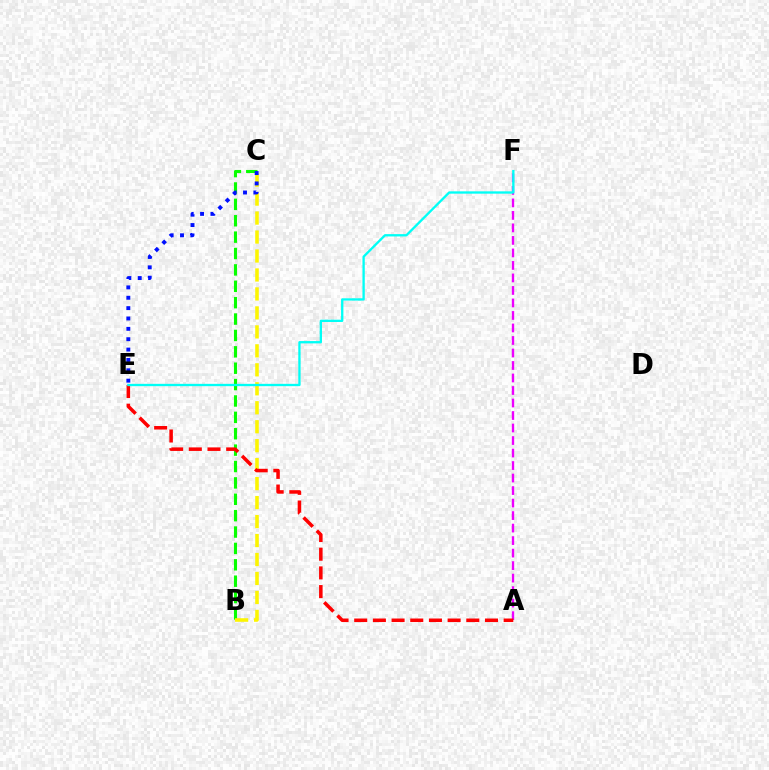{('B', 'C'): [{'color': '#08ff00', 'line_style': 'dashed', 'thickness': 2.23}, {'color': '#fcf500', 'line_style': 'dashed', 'thickness': 2.58}], ('A', 'F'): [{'color': '#ee00ff', 'line_style': 'dashed', 'thickness': 1.7}], ('A', 'E'): [{'color': '#ff0000', 'line_style': 'dashed', 'thickness': 2.54}], ('E', 'F'): [{'color': '#00fff6', 'line_style': 'solid', 'thickness': 1.67}], ('C', 'E'): [{'color': '#0010ff', 'line_style': 'dotted', 'thickness': 2.82}]}